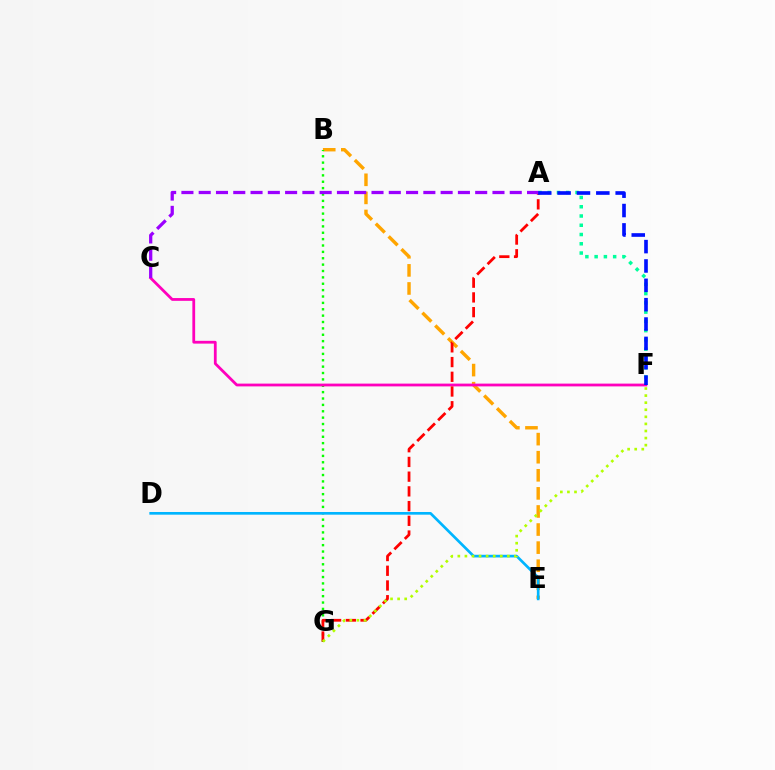{('B', 'E'): [{'color': '#ffa500', 'line_style': 'dashed', 'thickness': 2.46}], ('B', 'G'): [{'color': '#08ff00', 'line_style': 'dotted', 'thickness': 1.73}], ('C', 'F'): [{'color': '#ff00bd', 'line_style': 'solid', 'thickness': 2.0}], ('D', 'E'): [{'color': '#00b5ff', 'line_style': 'solid', 'thickness': 1.93}], ('A', 'G'): [{'color': '#ff0000', 'line_style': 'dashed', 'thickness': 2.0}], ('A', 'F'): [{'color': '#00ff9d', 'line_style': 'dotted', 'thickness': 2.52}, {'color': '#0010ff', 'line_style': 'dashed', 'thickness': 2.63}], ('F', 'G'): [{'color': '#b3ff00', 'line_style': 'dotted', 'thickness': 1.92}], ('A', 'C'): [{'color': '#9b00ff', 'line_style': 'dashed', 'thickness': 2.35}]}